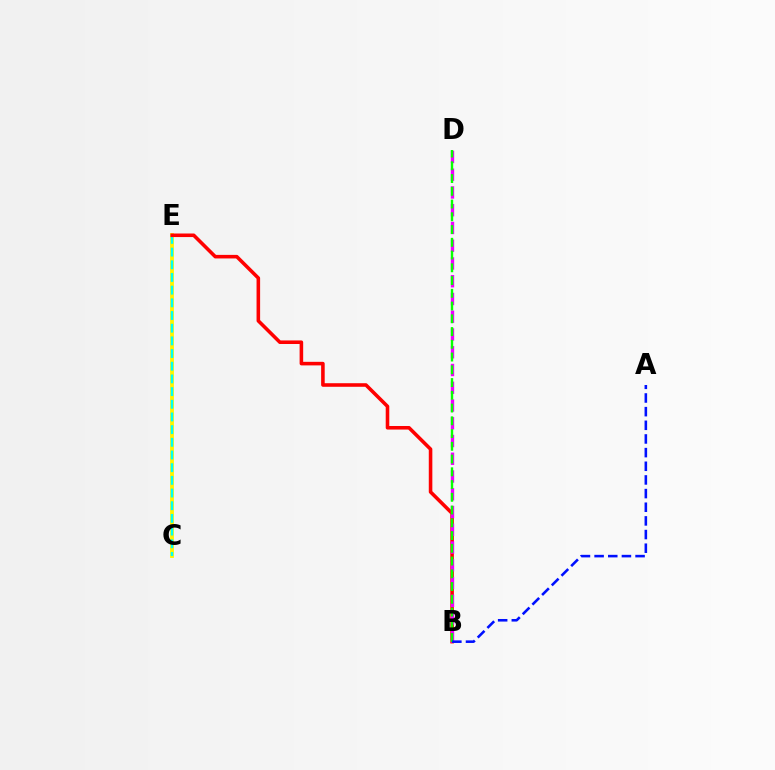{('C', 'E'): [{'color': '#fcf500', 'line_style': 'solid', 'thickness': 2.74}, {'color': '#00fff6', 'line_style': 'dashed', 'thickness': 1.72}], ('B', 'E'): [{'color': '#ff0000', 'line_style': 'solid', 'thickness': 2.57}], ('B', 'D'): [{'color': '#ee00ff', 'line_style': 'dashed', 'thickness': 2.41}, {'color': '#08ff00', 'line_style': 'dashed', 'thickness': 1.73}], ('A', 'B'): [{'color': '#0010ff', 'line_style': 'dashed', 'thickness': 1.86}]}